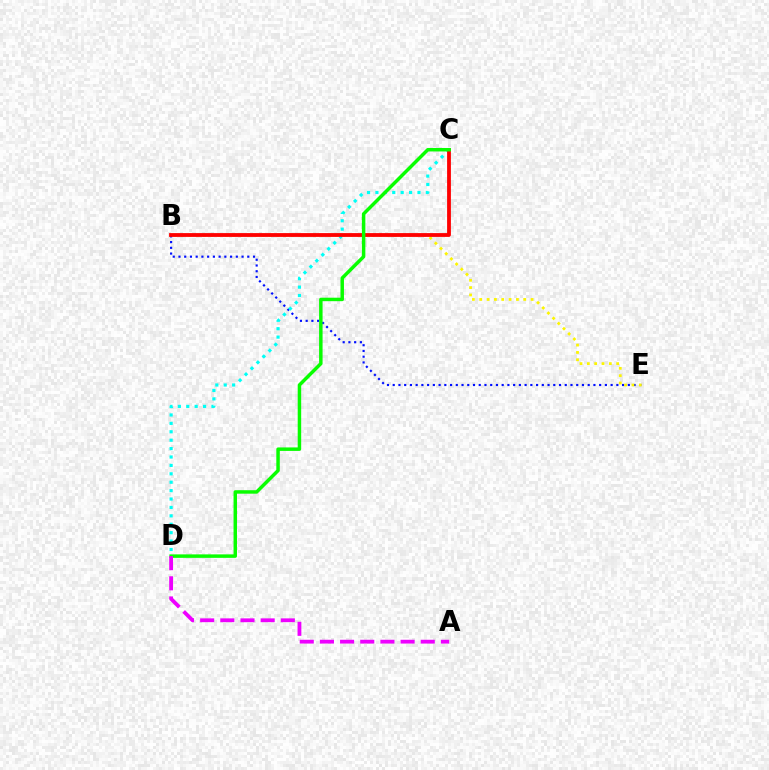{('B', 'E'): [{'color': '#0010ff', 'line_style': 'dotted', 'thickness': 1.56}, {'color': '#fcf500', 'line_style': 'dotted', 'thickness': 1.99}], ('C', 'D'): [{'color': '#00fff6', 'line_style': 'dotted', 'thickness': 2.28}, {'color': '#08ff00', 'line_style': 'solid', 'thickness': 2.5}], ('B', 'C'): [{'color': '#ff0000', 'line_style': 'solid', 'thickness': 2.74}], ('A', 'D'): [{'color': '#ee00ff', 'line_style': 'dashed', 'thickness': 2.74}]}